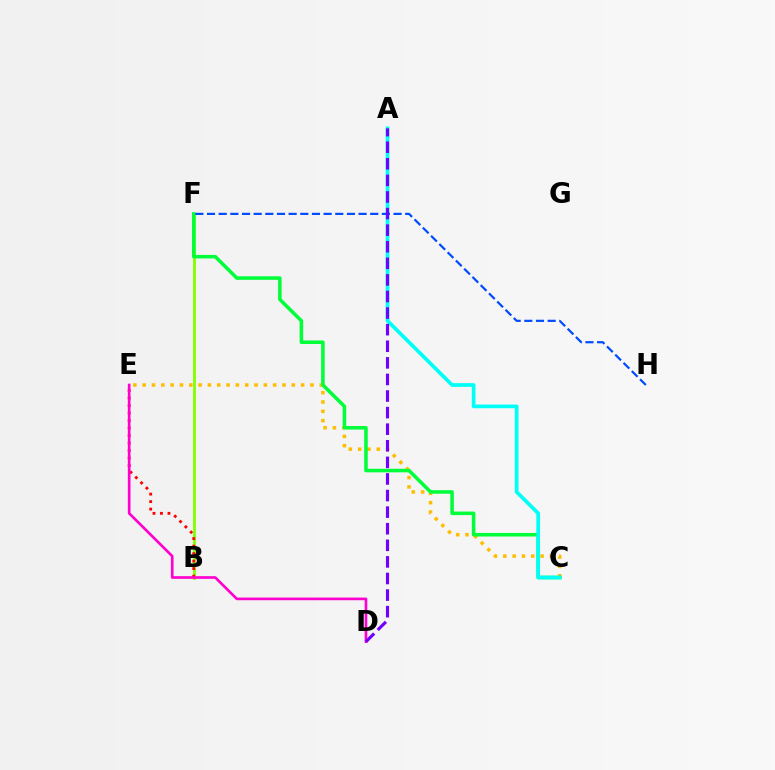{('B', 'F'): [{'color': '#84ff00', 'line_style': 'solid', 'thickness': 2.04}], ('C', 'E'): [{'color': '#ffbd00', 'line_style': 'dotted', 'thickness': 2.53}], ('C', 'F'): [{'color': '#00ff39', 'line_style': 'solid', 'thickness': 2.55}], ('B', 'E'): [{'color': '#ff0000', 'line_style': 'dotted', 'thickness': 2.04}], ('A', 'C'): [{'color': '#00fff6', 'line_style': 'solid', 'thickness': 2.66}], ('F', 'H'): [{'color': '#004bff', 'line_style': 'dashed', 'thickness': 1.58}], ('D', 'E'): [{'color': '#ff00cf', 'line_style': 'solid', 'thickness': 1.92}], ('A', 'D'): [{'color': '#7200ff', 'line_style': 'dashed', 'thickness': 2.25}]}